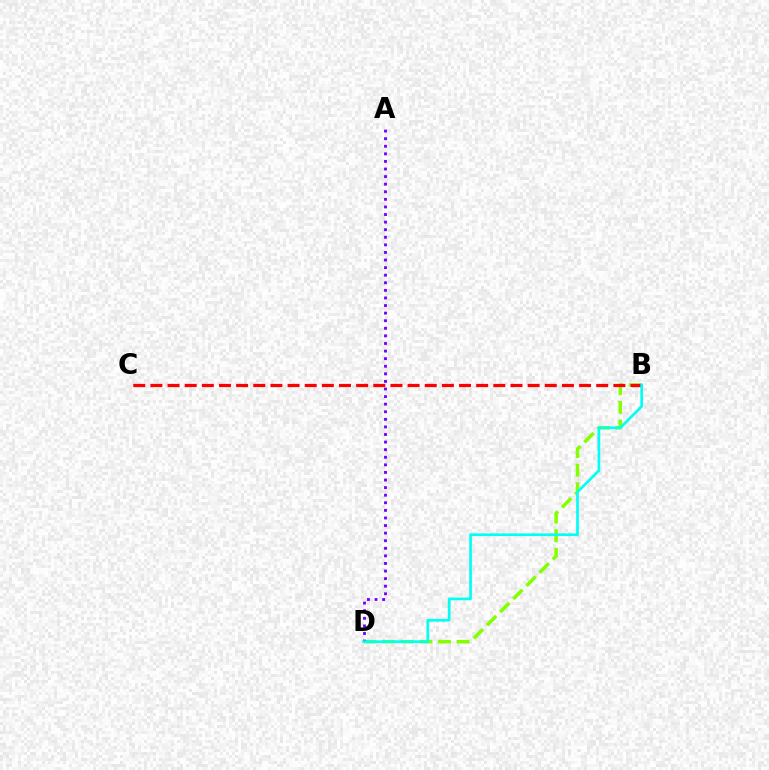{('B', 'D'): [{'color': '#84ff00', 'line_style': 'dashed', 'thickness': 2.53}, {'color': '#00fff6', 'line_style': 'solid', 'thickness': 1.94}], ('A', 'D'): [{'color': '#7200ff', 'line_style': 'dotted', 'thickness': 2.06}], ('B', 'C'): [{'color': '#ff0000', 'line_style': 'dashed', 'thickness': 2.33}]}